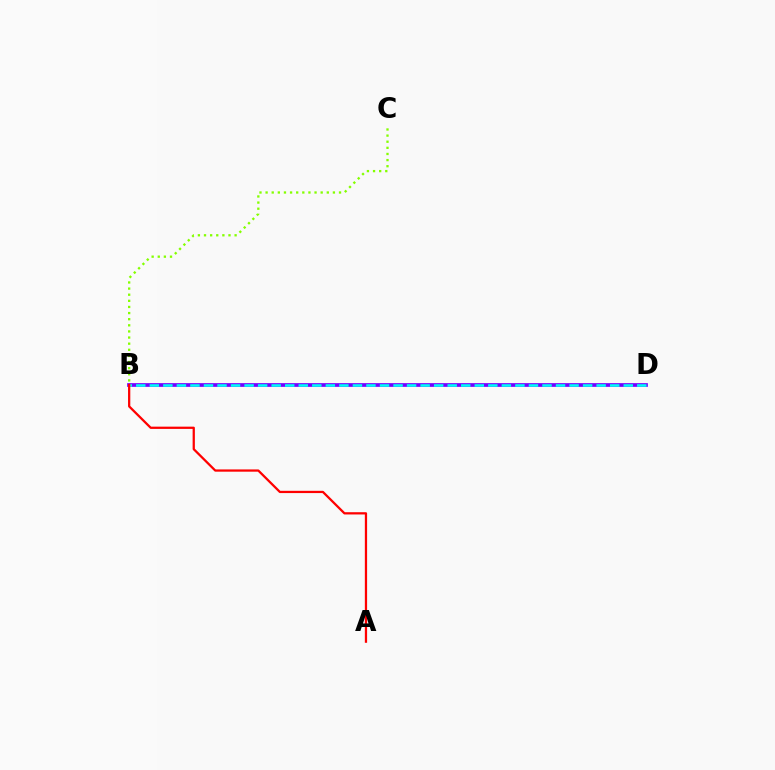{('B', 'C'): [{'color': '#84ff00', 'line_style': 'dotted', 'thickness': 1.66}], ('B', 'D'): [{'color': '#7200ff', 'line_style': 'solid', 'thickness': 2.67}, {'color': '#00fff6', 'line_style': 'dashed', 'thickness': 1.84}], ('A', 'B'): [{'color': '#ff0000', 'line_style': 'solid', 'thickness': 1.63}]}